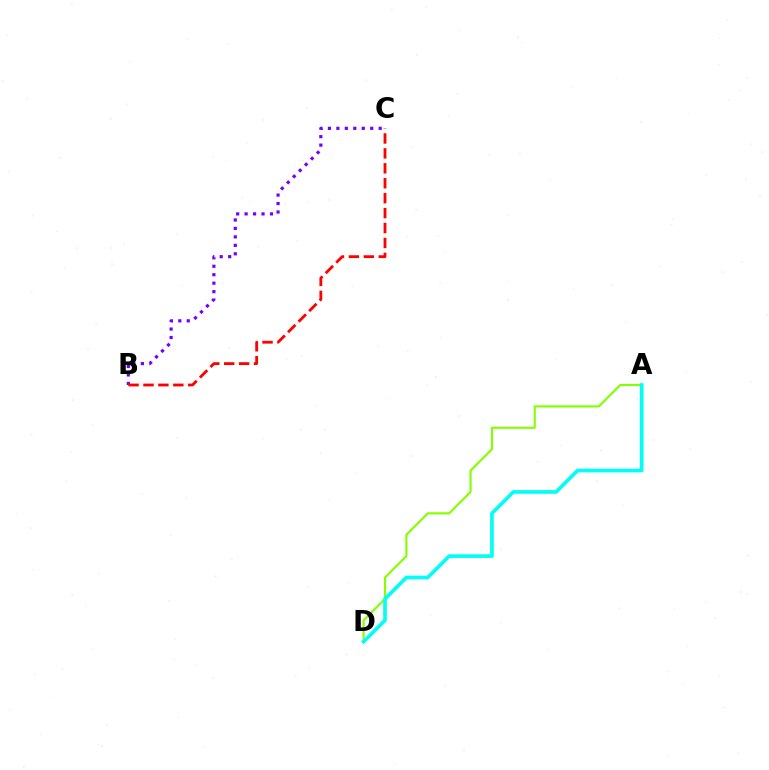{('A', 'D'): [{'color': '#84ff00', 'line_style': 'solid', 'thickness': 1.53}, {'color': '#00fff6', 'line_style': 'solid', 'thickness': 2.64}], ('B', 'C'): [{'color': '#7200ff', 'line_style': 'dotted', 'thickness': 2.3}, {'color': '#ff0000', 'line_style': 'dashed', 'thickness': 2.03}]}